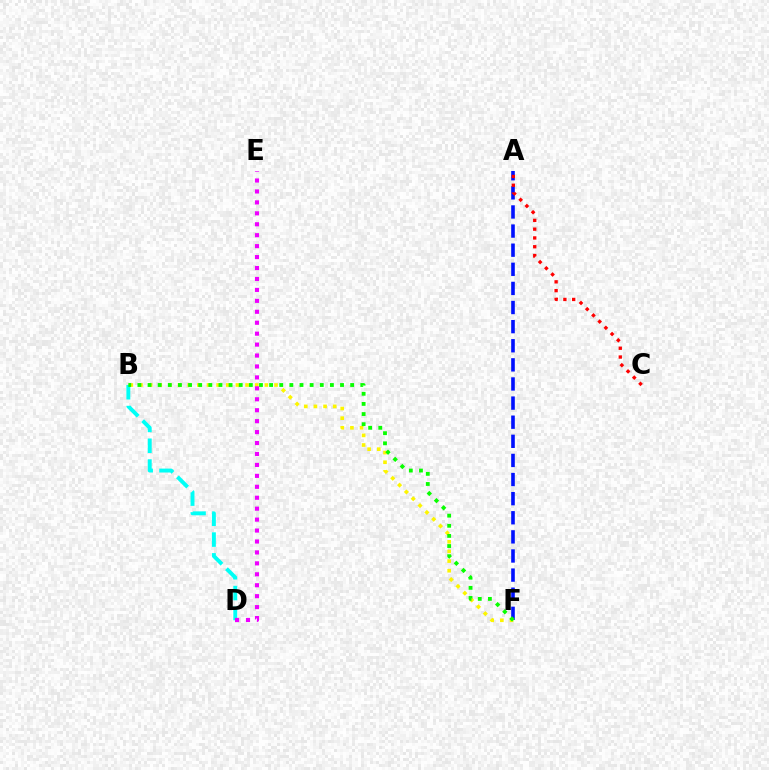{('B', 'D'): [{'color': '#00fff6', 'line_style': 'dashed', 'thickness': 2.82}], ('A', 'F'): [{'color': '#0010ff', 'line_style': 'dashed', 'thickness': 2.6}], ('B', 'F'): [{'color': '#fcf500', 'line_style': 'dotted', 'thickness': 2.62}, {'color': '#08ff00', 'line_style': 'dotted', 'thickness': 2.75}], ('A', 'C'): [{'color': '#ff0000', 'line_style': 'dotted', 'thickness': 2.39}], ('D', 'E'): [{'color': '#ee00ff', 'line_style': 'dotted', 'thickness': 2.97}]}